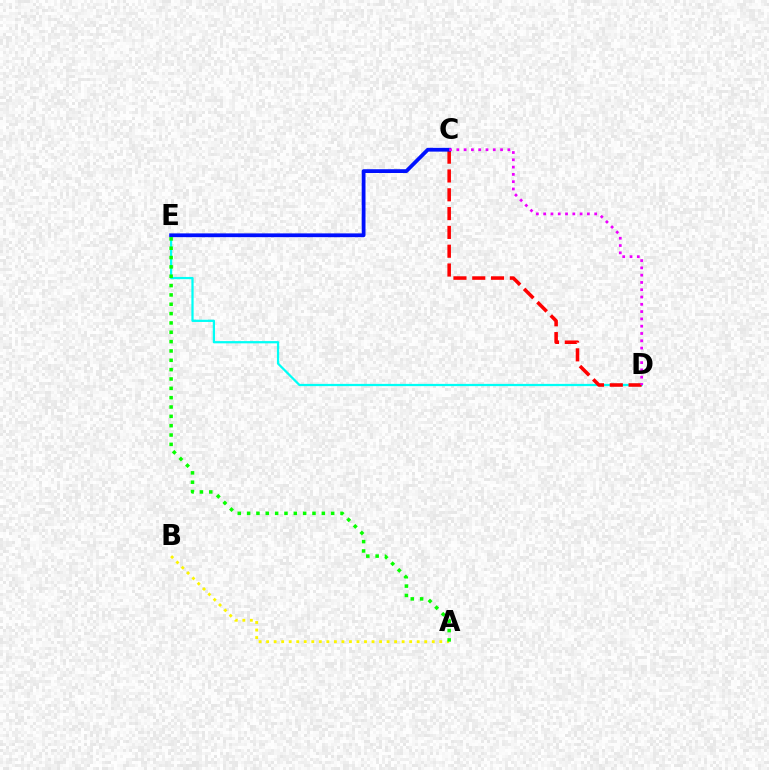{('D', 'E'): [{'color': '#00fff6', 'line_style': 'solid', 'thickness': 1.62}], ('C', 'D'): [{'color': '#ff0000', 'line_style': 'dashed', 'thickness': 2.56}, {'color': '#ee00ff', 'line_style': 'dotted', 'thickness': 1.98}], ('C', 'E'): [{'color': '#0010ff', 'line_style': 'solid', 'thickness': 2.72}], ('A', 'B'): [{'color': '#fcf500', 'line_style': 'dotted', 'thickness': 2.05}], ('A', 'E'): [{'color': '#08ff00', 'line_style': 'dotted', 'thickness': 2.54}]}